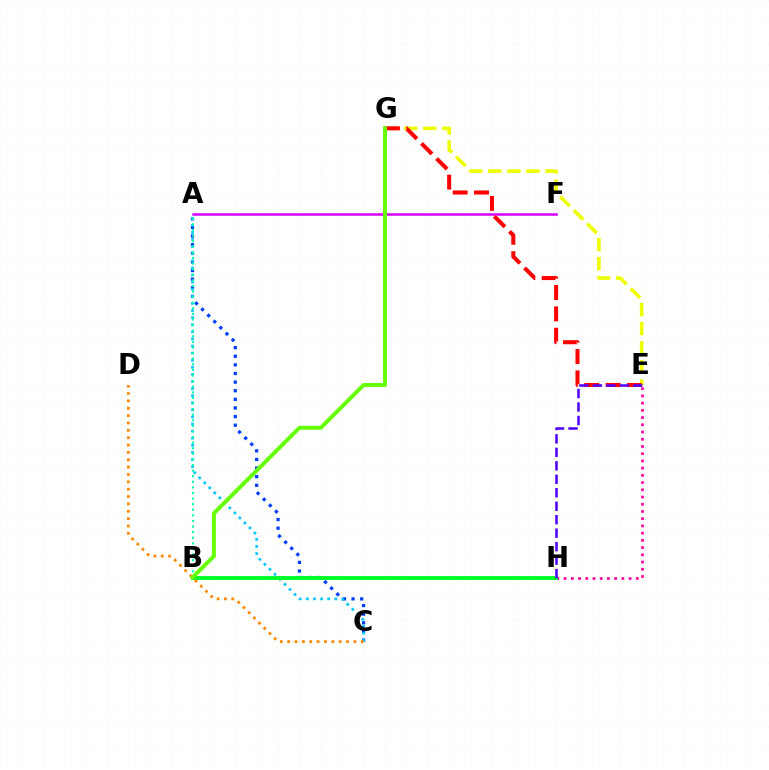{('A', 'F'): [{'color': '#d600ff', 'line_style': 'solid', 'thickness': 1.8}], ('A', 'C'): [{'color': '#003fff', 'line_style': 'dotted', 'thickness': 2.34}, {'color': '#00c7ff', 'line_style': 'dotted', 'thickness': 1.93}], ('E', 'H'): [{'color': '#ff00a0', 'line_style': 'dotted', 'thickness': 1.96}, {'color': '#4f00ff', 'line_style': 'dashed', 'thickness': 1.83}], ('E', 'G'): [{'color': '#eeff00', 'line_style': 'dashed', 'thickness': 2.59}, {'color': '#ff0000', 'line_style': 'dashed', 'thickness': 2.9}], ('B', 'H'): [{'color': '#00ff27', 'line_style': 'solid', 'thickness': 2.82}], ('A', 'B'): [{'color': '#00ffaf', 'line_style': 'dotted', 'thickness': 1.52}], ('C', 'D'): [{'color': '#ff8800', 'line_style': 'dotted', 'thickness': 2.0}], ('B', 'G'): [{'color': '#66ff00', 'line_style': 'solid', 'thickness': 2.84}]}